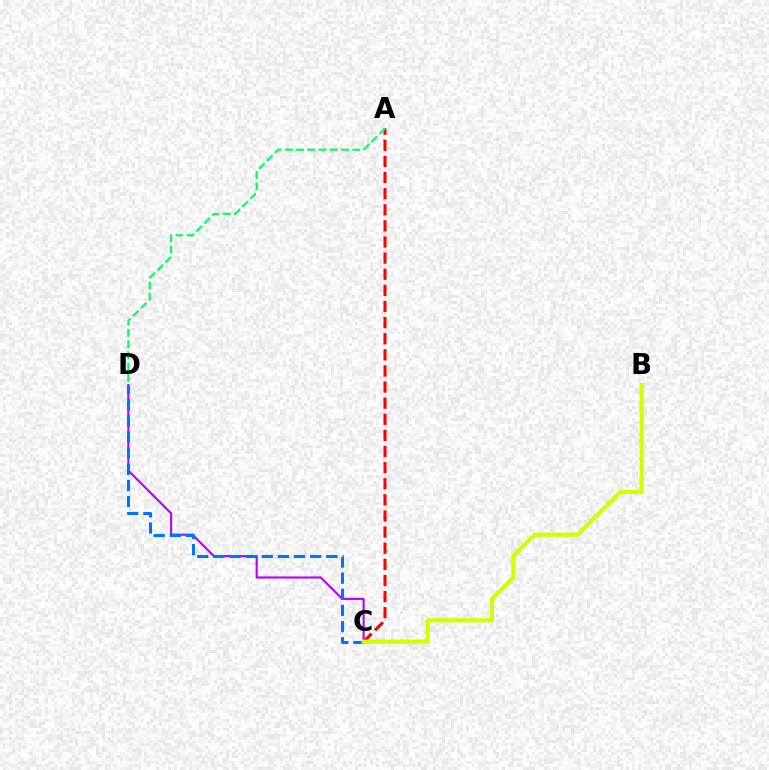{('C', 'D'): [{'color': '#b900ff', 'line_style': 'solid', 'thickness': 1.52}, {'color': '#0074ff', 'line_style': 'dashed', 'thickness': 2.19}], ('A', 'C'): [{'color': '#ff0000', 'line_style': 'dashed', 'thickness': 2.19}], ('A', 'D'): [{'color': '#00ff5c', 'line_style': 'dashed', 'thickness': 1.53}], ('B', 'C'): [{'color': '#d1ff00', 'line_style': 'solid', 'thickness': 3.0}]}